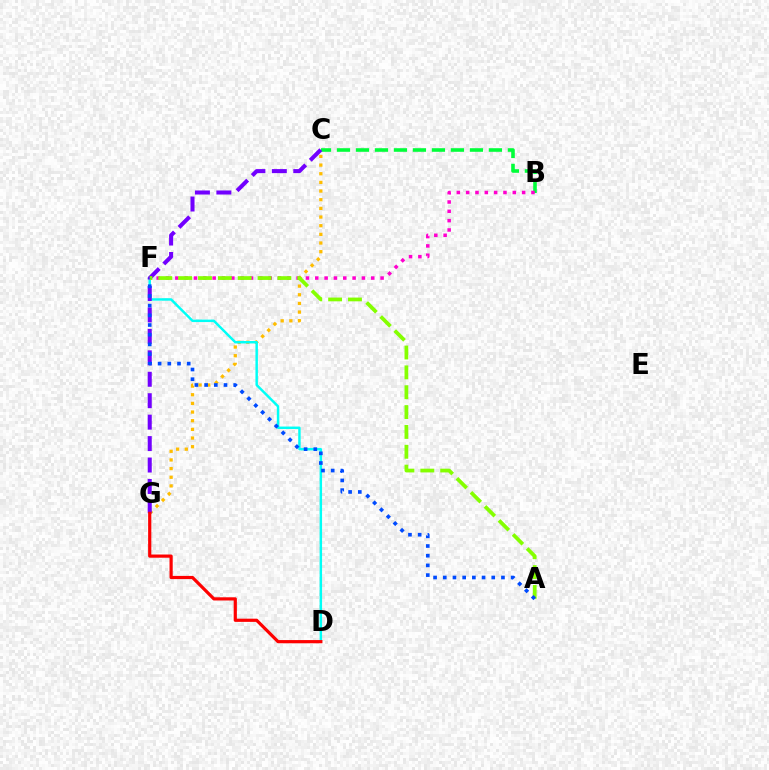{('C', 'G'): [{'color': '#ffbd00', 'line_style': 'dotted', 'thickness': 2.35}, {'color': '#7200ff', 'line_style': 'dashed', 'thickness': 2.91}], ('B', 'C'): [{'color': '#00ff39', 'line_style': 'dashed', 'thickness': 2.58}], ('D', 'F'): [{'color': '#00fff6', 'line_style': 'solid', 'thickness': 1.77}], ('B', 'F'): [{'color': '#ff00cf', 'line_style': 'dotted', 'thickness': 2.53}], ('A', 'F'): [{'color': '#84ff00', 'line_style': 'dashed', 'thickness': 2.7}, {'color': '#004bff', 'line_style': 'dotted', 'thickness': 2.63}], ('D', 'G'): [{'color': '#ff0000', 'line_style': 'solid', 'thickness': 2.3}]}